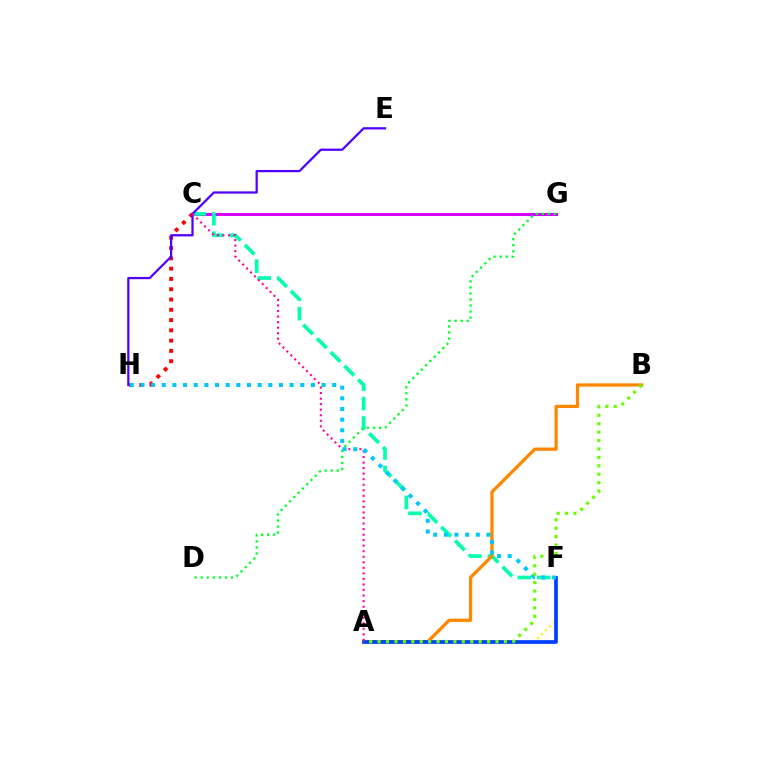{('C', 'G'): [{'color': '#d600ff', 'line_style': 'solid', 'thickness': 2.18}], ('C', 'F'): [{'color': '#00ffaf', 'line_style': 'dashed', 'thickness': 2.64}], ('A', 'B'): [{'color': '#ff8800', 'line_style': 'solid', 'thickness': 2.36}, {'color': '#66ff00', 'line_style': 'dotted', 'thickness': 2.29}], ('C', 'H'): [{'color': '#ff0000', 'line_style': 'dotted', 'thickness': 2.79}], ('A', 'F'): [{'color': '#eeff00', 'line_style': 'dotted', 'thickness': 1.52}, {'color': '#003fff', 'line_style': 'solid', 'thickness': 2.66}], ('D', 'G'): [{'color': '#00ff27', 'line_style': 'dotted', 'thickness': 1.64}], ('E', 'H'): [{'color': '#4f00ff', 'line_style': 'solid', 'thickness': 1.61}], ('A', 'C'): [{'color': '#ff00a0', 'line_style': 'dotted', 'thickness': 1.51}], ('F', 'H'): [{'color': '#00c7ff', 'line_style': 'dotted', 'thickness': 2.89}]}